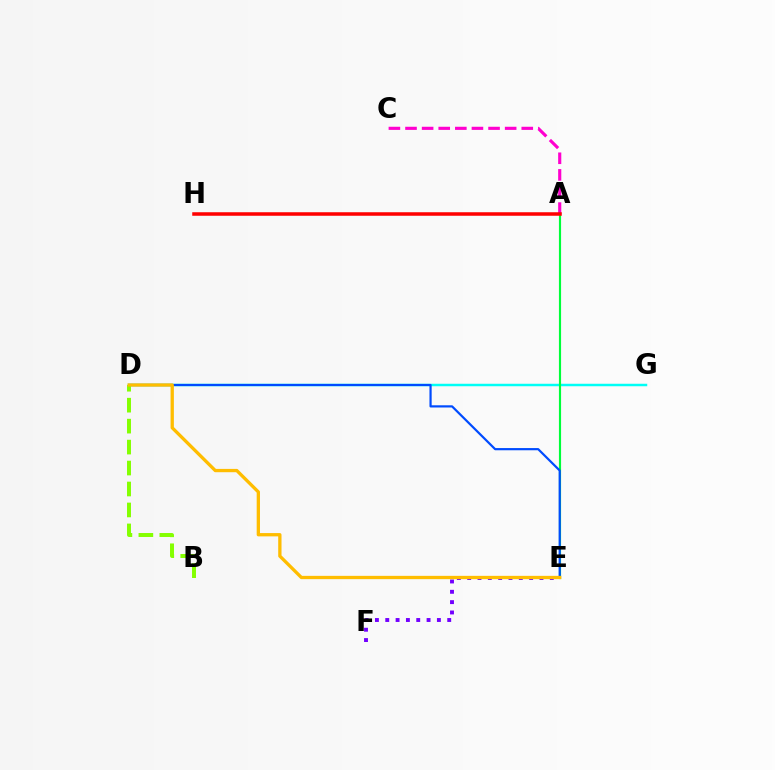{('A', 'C'): [{'color': '#ff00cf', 'line_style': 'dashed', 'thickness': 2.26}], ('D', 'G'): [{'color': '#00fff6', 'line_style': 'solid', 'thickness': 1.78}], ('A', 'E'): [{'color': '#00ff39', 'line_style': 'solid', 'thickness': 1.55}], ('B', 'D'): [{'color': '#84ff00', 'line_style': 'dashed', 'thickness': 2.85}], ('E', 'F'): [{'color': '#7200ff', 'line_style': 'dotted', 'thickness': 2.81}], ('D', 'E'): [{'color': '#004bff', 'line_style': 'solid', 'thickness': 1.58}, {'color': '#ffbd00', 'line_style': 'solid', 'thickness': 2.38}], ('A', 'H'): [{'color': '#ff0000', 'line_style': 'solid', 'thickness': 2.54}]}